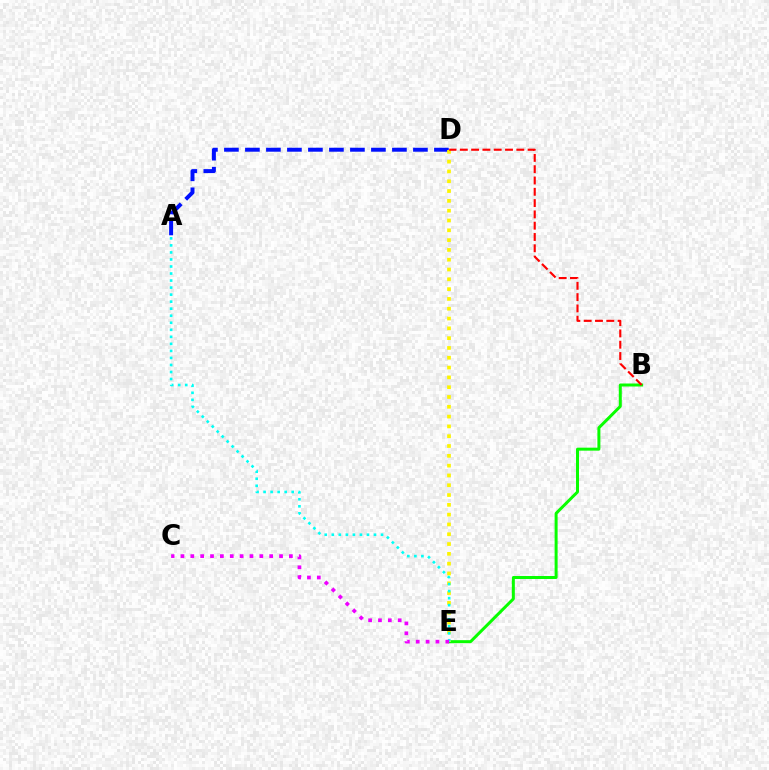{('A', 'D'): [{'color': '#0010ff', 'line_style': 'dashed', 'thickness': 2.85}], ('B', 'E'): [{'color': '#08ff00', 'line_style': 'solid', 'thickness': 2.15}], ('D', 'E'): [{'color': '#fcf500', 'line_style': 'dotted', 'thickness': 2.66}], ('A', 'E'): [{'color': '#00fff6', 'line_style': 'dotted', 'thickness': 1.91}], ('C', 'E'): [{'color': '#ee00ff', 'line_style': 'dotted', 'thickness': 2.68}], ('B', 'D'): [{'color': '#ff0000', 'line_style': 'dashed', 'thickness': 1.53}]}